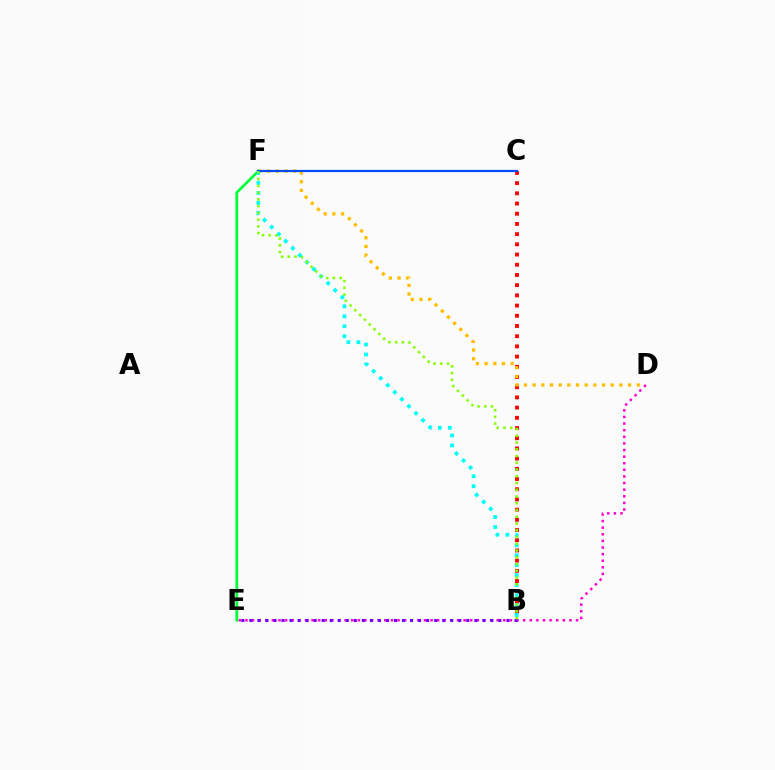{('E', 'F'): [{'color': '#00ff39', 'line_style': 'solid', 'thickness': 1.98}], ('B', 'C'): [{'color': '#ff0000', 'line_style': 'dotted', 'thickness': 2.77}], ('D', 'F'): [{'color': '#ffbd00', 'line_style': 'dotted', 'thickness': 2.36}], ('D', 'E'): [{'color': '#ff00cf', 'line_style': 'dotted', 'thickness': 1.8}], ('B', 'E'): [{'color': '#7200ff', 'line_style': 'dotted', 'thickness': 2.18}], ('B', 'F'): [{'color': '#00fff6', 'line_style': 'dotted', 'thickness': 2.7}, {'color': '#84ff00', 'line_style': 'dotted', 'thickness': 1.83}], ('C', 'F'): [{'color': '#004bff', 'line_style': 'solid', 'thickness': 1.59}]}